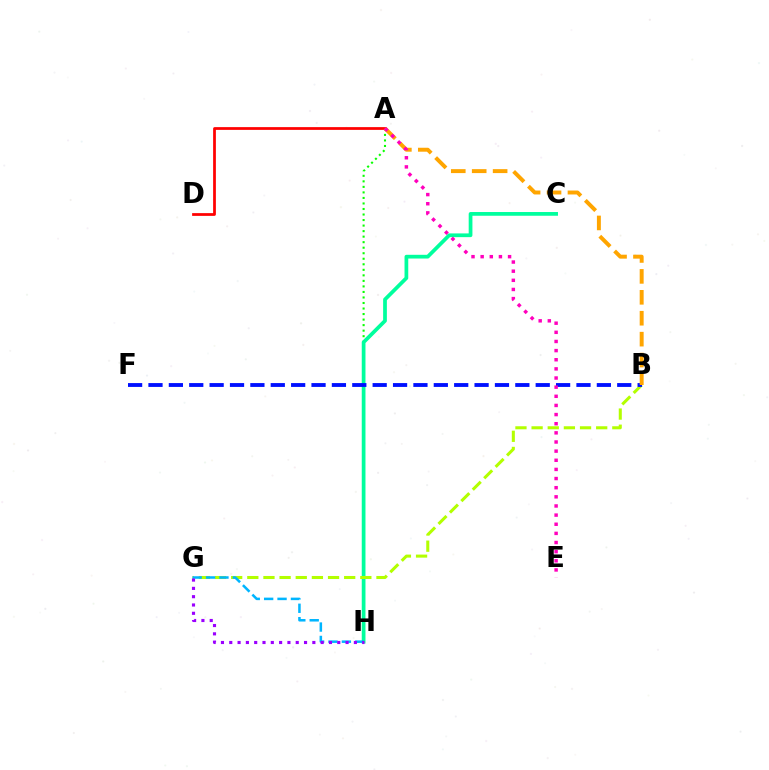{('A', 'H'): [{'color': '#08ff00', 'line_style': 'dotted', 'thickness': 1.5}], ('C', 'H'): [{'color': '#00ff9d', 'line_style': 'solid', 'thickness': 2.69}], ('B', 'G'): [{'color': '#b3ff00', 'line_style': 'dashed', 'thickness': 2.19}], ('A', 'D'): [{'color': '#ff0000', 'line_style': 'solid', 'thickness': 1.98}], ('B', 'F'): [{'color': '#0010ff', 'line_style': 'dashed', 'thickness': 2.77}], ('A', 'B'): [{'color': '#ffa500', 'line_style': 'dashed', 'thickness': 2.84}], ('A', 'E'): [{'color': '#ff00bd', 'line_style': 'dotted', 'thickness': 2.48}], ('G', 'H'): [{'color': '#00b5ff', 'line_style': 'dashed', 'thickness': 1.82}, {'color': '#9b00ff', 'line_style': 'dotted', 'thickness': 2.26}]}